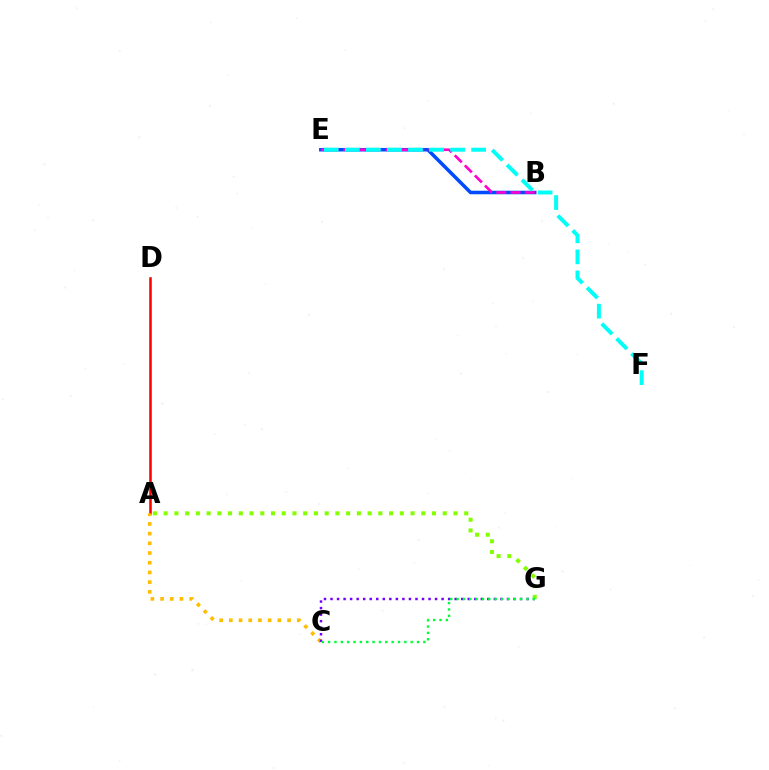{('A', 'D'): [{'color': '#ff0000', 'line_style': 'solid', 'thickness': 1.84}], ('A', 'C'): [{'color': '#ffbd00', 'line_style': 'dotted', 'thickness': 2.64}], ('B', 'E'): [{'color': '#004bff', 'line_style': 'solid', 'thickness': 2.54}, {'color': '#ff00cf', 'line_style': 'dashed', 'thickness': 1.93}], ('C', 'G'): [{'color': '#7200ff', 'line_style': 'dotted', 'thickness': 1.78}, {'color': '#00ff39', 'line_style': 'dotted', 'thickness': 1.73}], ('E', 'F'): [{'color': '#00fff6', 'line_style': 'dashed', 'thickness': 2.86}], ('A', 'G'): [{'color': '#84ff00', 'line_style': 'dotted', 'thickness': 2.92}]}